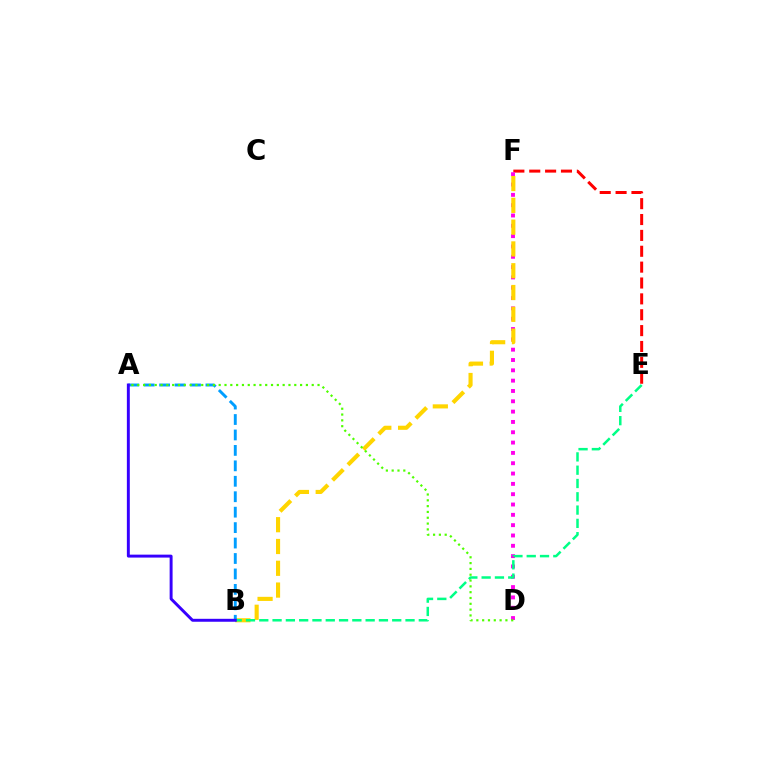{('E', 'F'): [{'color': '#ff0000', 'line_style': 'dashed', 'thickness': 2.16}], ('D', 'F'): [{'color': '#ff00ed', 'line_style': 'dotted', 'thickness': 2.8}], ('B', 'F'): [{'color': '#ffd500', 'line_style': 'dashed', 'thickness': 2.96}], ('B', 'E'): [{'color': '#00ff86', 'line_style': 'dashed', 'thickness': 1.81}], ('A', 'B'): [{'color': '#009eff', 'line_style': 'dashed', 'thickness': 2.1}, {'color': '#3700ff', 'line_style': 'solid', 'thickness': 2.12}], ('A', 'D'): [{'color': '#4fff00', 'line_style': 'dotted', 'thickness': 1.58}]}